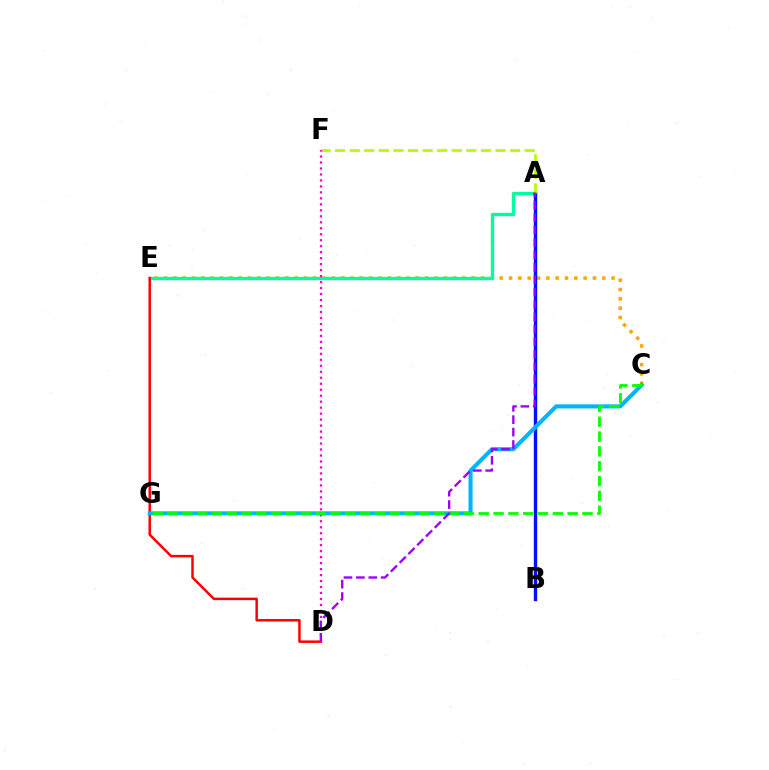{('C', 'E'): [{'color': '#ffa500', 'line_style': 'dotted', 'thickness': 2.53}], ('A', 'E'): [{'color': '#00ff9d', 'line_style': 'solid', 'thickness': 2.43}], ('D', 'E'): [{'color': '#ff0000', 'line_style': 'solid', 'thickness': 1.79}], ('A', 'B'): [{'color': '#0010ff', 'line_style': 'solid', 'thickness': 2.44}], ('A', 'F'): [{'color': '#b3ff00', 'line_style': 'dashed', 'thickness': 1.98}], ('D', 'F'): [{'color': '#ff00bd', 'line_style': 'dotted', 'thickness': 1.62}], ('C', 'G'): [{'color': '#00b5ff', 'line_style': 'solid', 'thickness': 2.93}, {'color': '#08ff00', 'line_style': 'dashed', 'thickness': 2.01}], ('A', 'D'): [{'color': '#9b00ff', 'line_style': 'dashed', 'thickness': 1.69}]}